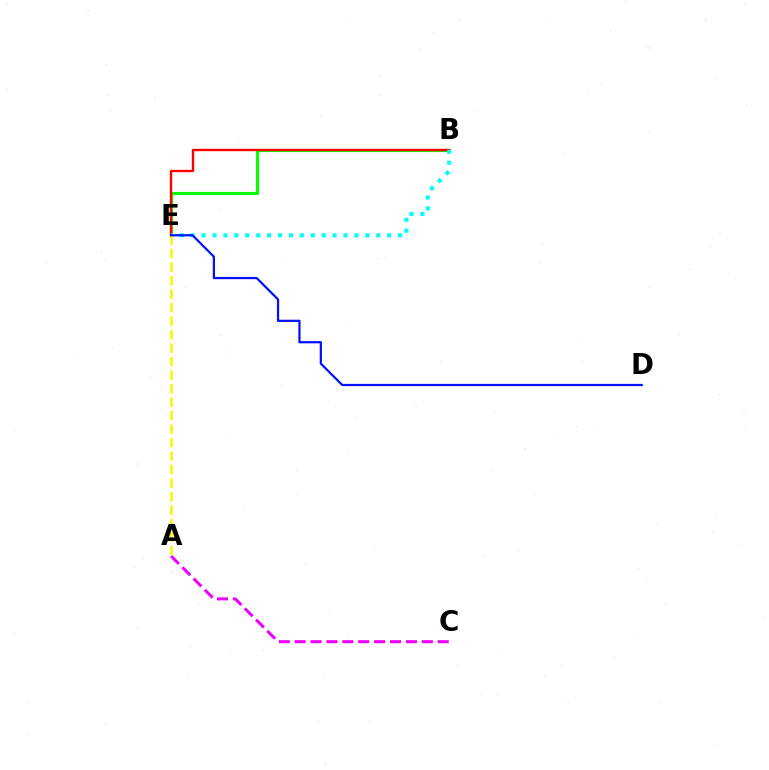{('B', 'E'): [{'color': '#08ff00', 'line_style': 'solid', 'thickness': 2.27}, {'color': '#ff0000', 'line_style': 'solid', 'thickness': 1.69}, {'color': '#00fff6', 'line_style': 'dotted', 'thickness': 2.97}], ('A', 'E'): [{'color': '#fcf500', 'line_style': 'dashed', 'thickness': 1.83}], ('A', 'C'): [{'color': '#ee00ff', 'line_style': 'dashed', 'thickness': 2.16}], ('D', 'E'): [{'color': '#0010ff', 'line_style': 'solid', 'thickness': 1.6}]}